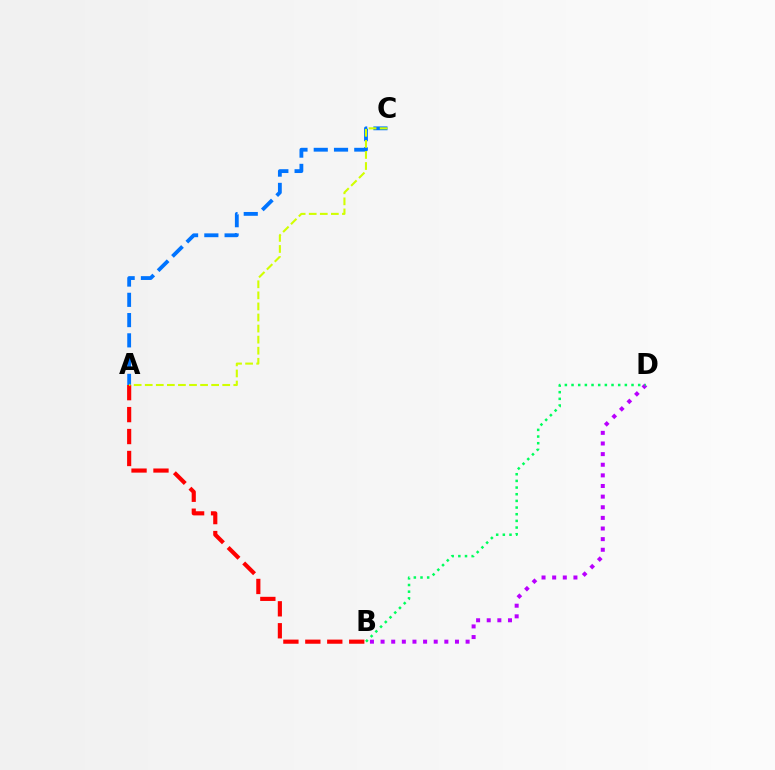{('A', 'B'): [{'color': '#ff0000', 'line_style': 'dashed', 'thickness': 2.98}], ('A', 'C'): [{'color': '#0074ff', 'line_style': 'dashed', 'thickness': 2.75}, {'color': '#d1ff00', 'line_style': 'dashed', 'thickness': 1.5}], ('B', 'D'): [{'color': '#b900ff', 'line_style': 'dotted', 'thickness': 2.89}, {'color': '#00ff5c', 'line_style': 'dotted', 'thickness': 1.81}]}